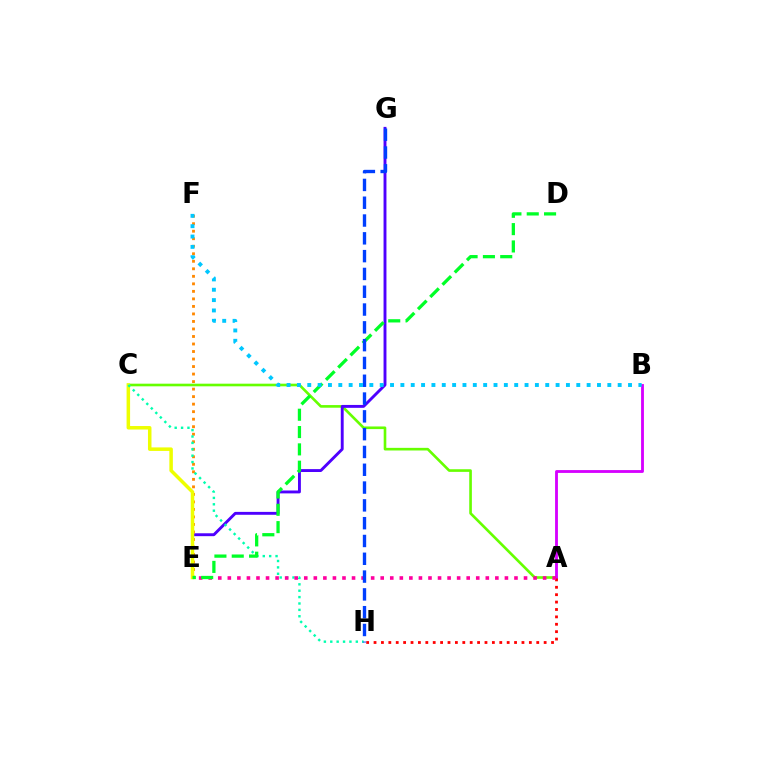{('A', 'C'): [{'color': '#66ff00', 'line_style': 'solid', 'thickness': 1.9}], ('E', 'G'): [{'color': '#4f00ff', 'line_style': 'solid', 'thickness': 2.08}], ('A', 'B'): [{'color': '#d600ff', 'line_style': 'solid', 'thickness': 2.04}], ('E', 'F'): [{'color': '#ff8800', 'line_style': 'dotted', 'thickness': 2.04}], ('C', 'E'): [{'color': '#eeff00', 'line_style': 'solid', 'thickness': 2.53}], ('A', 'H'): [{'color': '#ff0000', 'line_style': 'dotted', 'thickness': 2.01}], ('C', 'H'): [{'color': '#00ffaf', 'line_style': 'dotted', 'thickness': 1.74}], ('A', 'E'): [{'color': '#ff00a0', 'line_style': 'dotted', 'thickness': 2.6}], ('D', 'E'): [{'color': '#00ff27', 'line_style': 'dashed', 'thickness': 2.35}], ('G', 'H'): [{'color': '#003fff', 'line_style': 'dashed', 'thickness': 2.42}], ('B', 'F'): [{'color': '#00c7ff', 'line_style': 'dotted', 'thickness': 2.81}]}